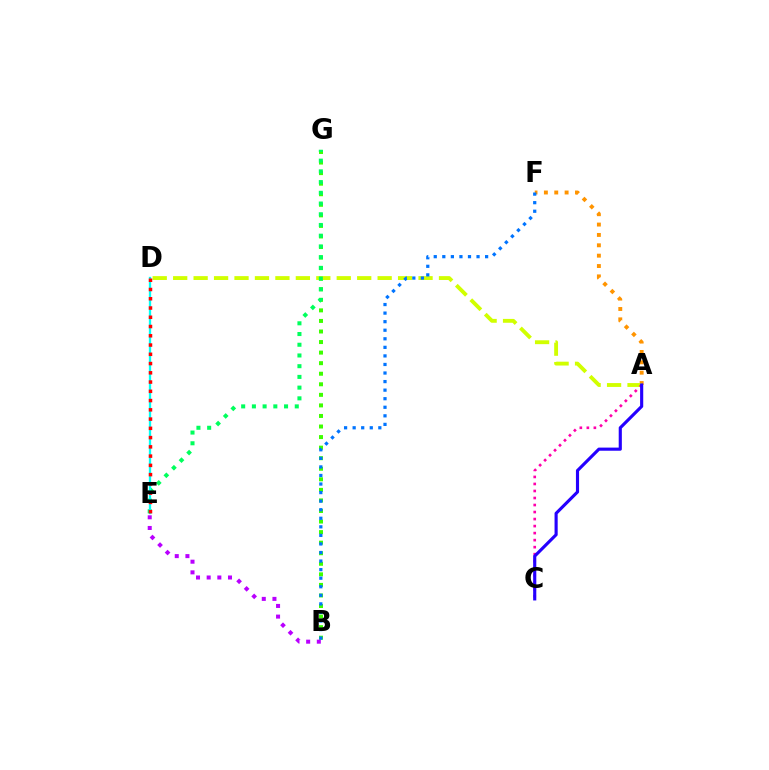{('B', 'G'): [{'color': '#3dff00', 'line_style': 'dotted', 'thickness': 2.87}], ('A', 'F'): [{'color': '#ff9400', 'line_style': 'dotted', 'thickness': 2.82}], ('A', 'D'): [{'color': '#d1ff00', 'line_style': 'dashed', 'thickness': 2.78}], ('E', 'G'): [{'color': '#00ff5c', 'line_style': 'dotted', 'thickness': 2.91}], ('A', 'C'): [{'color': '#ff00ac', 'line_style': 'dotted', 'thickness': 1.91}, {'color': '#2500ff', 'line_style': 'solid', 'thickness': 2.25}], ('D', 'E'): [{'color': '#00fff6', 'line_style': 'solid', 'thickness': 1.66}, {'color': '#ff0000', 'line_style': 'dotted', 'thickness': 2.51}], ('B', 'E'): [{'color': '#b900ff', 'line_style': 'dotted', 'thickness': 2.9}], ('B', 'F'): [{'color': '#0074ff', 'line_style': 'dotted', 'thickness': 2.33}]}